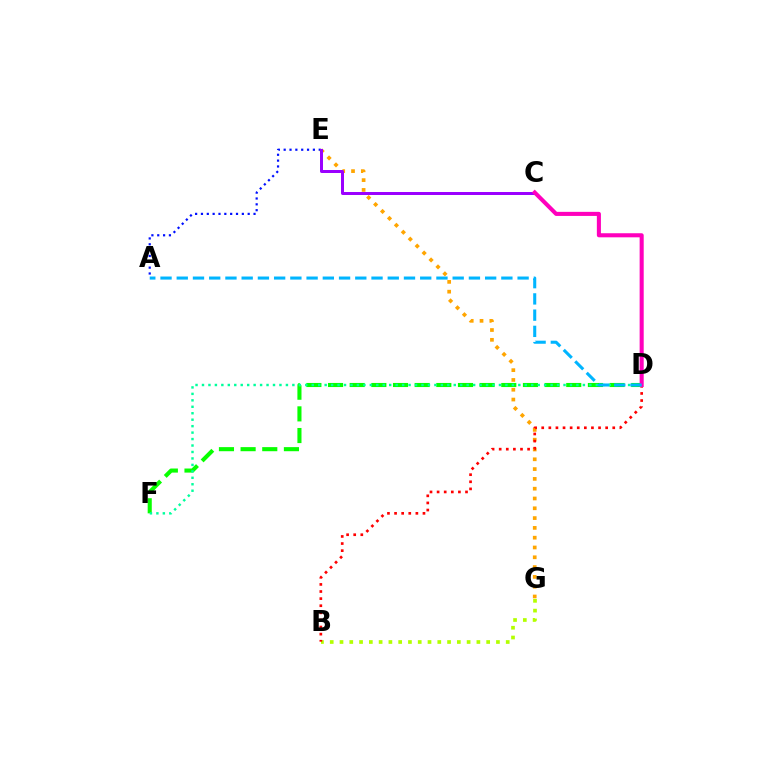{('A', 'E'): [{'color': '#0010ff', 'line_style': 'dotted', 'thickness': 1.59}], ('D', 'F'): [{'color': '#08ff00', 'line_style': 'dashed', 'thickness': 2.94}, {'color': '#00ff9d', 'line_style': 'dotted', 'thickness': 1.75}], ('E', 'G'): [{'color': '#ffa500', 'line_style': 'dotted', 'thickness': 2.66}], ('B', 'G'): [{'color': '#b3ff00', 'line_style': 'dotted', 'thickness': 2.66}], ('C', 'E'): [{'color': '#9b00ff', 'line_style': 'solid', 'thickness': 2.15}], ('B', 'D'): [{'color': '#ff0000', 'line_style': 'dotted', 'thickness': 1.93}], ('C', 'D'): [{'color': '#ff00bd', 'line_style': 'solid', 'thickness': 2.93}], ('A', 'D'): [{'color': '#00b5ff', 'line_style': 'dashed', 'thickness': 2.2}]}